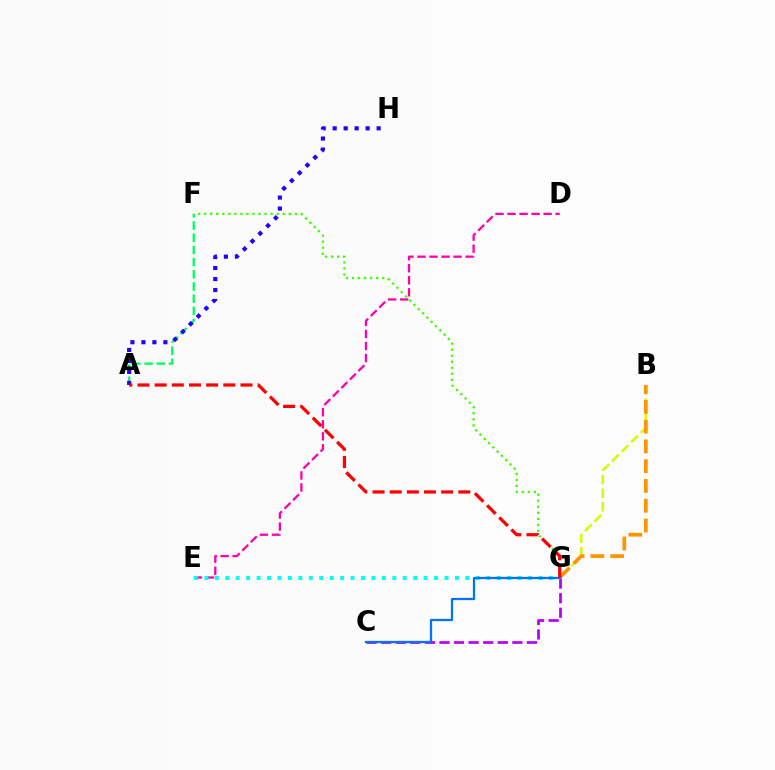{('B', 'G'): [{'color': '#d1ff00', 'line_style': 'dashed', 'thickness': 1.83}, {'color': '#ff9400', 'line_style': 'dashed', 'thickness': 2.69}], ('A', 'F'): [{'color': '#00ff5c', 'line_style': 'dashed', 'thickness': 1.66}], ('A', 'H'): [{'color': '#2500ff', 'line_style': 'dotted', 'thickness': 2.99}], ('C', 'G'): [{'color': '#b900ff', 'line_style': 'dashed', 'thickness': 1.98}, {'color': '#0074ff', 'line_style': 'solid', 'thickness': 1.63}], ('F', 'G'): [{'color': '#3dff00', 'line_style': 'dotted', 'thickness': 1.64}], ('D', 'E'): [{'color': '#ff00ac', 'line_style': 'dashed', 'thickness': 1.63}], ('E', 'G'): [{'color': '#00fff6', 'line_style': 'dotted', 'thickness': 2.84}], ('A', 'G'): [{'color': '#ff0000', 'line_style': 'dashed', 'thickness': 2.33}]}